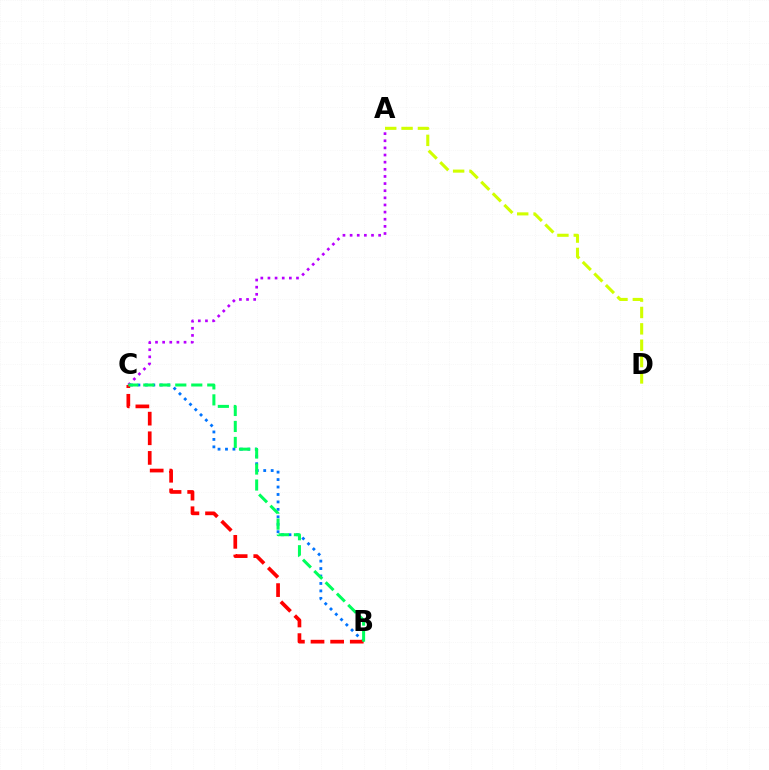{('A', 'C'): [{'color': '#b900ff', 'line_style': 'dotted', 'thickness': 1.94}], ('B', 'C'): [{'color': '#0074ff', 'line_style': 'dotted', 'thickness': 2.02}, {'color': '#ff0000', 'line_style': 'dashed', 'thickness': 2.67}, {'color': '#00ff5c', 'line_style': 'dashed', 'thickness': 2.17}], ('A', 'D'): [{'color': '#d1ff00', 'line_style': 'dashed', 'thickness': 2.22}]}